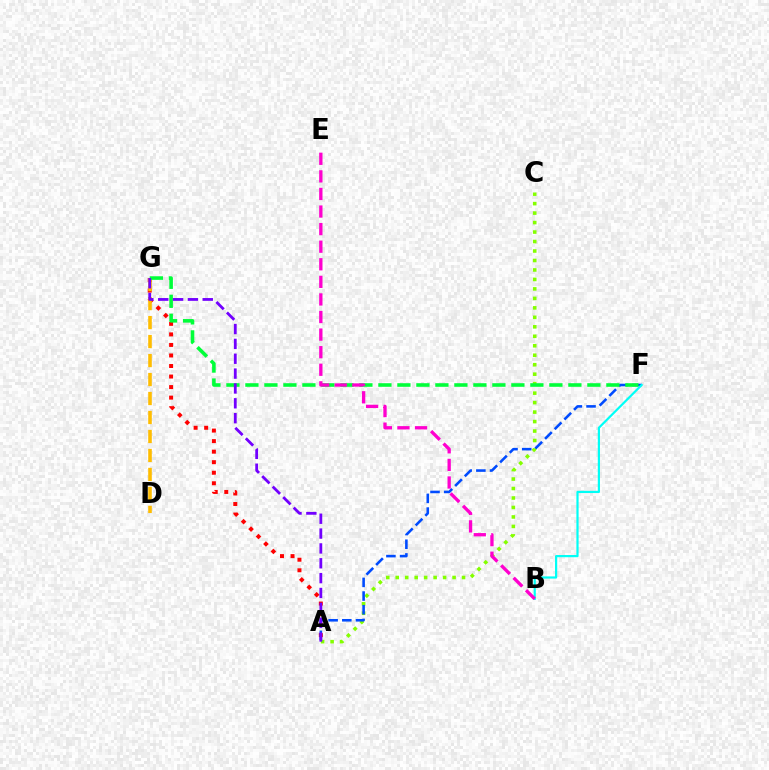{('A', 'C'): [{'color': '#84ff00', 'line_style': 'dotted', 'thickness': 2.57}], ('A', 'G'): [{'color': '#ff0000', 'line_style': 'dotted', 'thickness': 2.86}, {'color': '#7200ff', 'line_style': 'dashed', 'thickness': 2.02}], ('D', 'G'): [{'color': '#ffbd00', 'line_style': 'dashed', 'thickness': 2.58}], ('A', 'F'): [{'color': '#004bff', 'line_style': 'dashed', 'thickness': 1.86}], ('B', 'F'): [{'color': '#00fff6', 'line_style': 'solid', 'thickness': 1.58}], ('F', 'G'): [{'color': '#00ff39', 'line_style': 'dashed', 'thickness': 2.58}], ('B', 'E'): [{'color': '#ff00cf', 'line_style': 'dashed', 'thickness': 2.39}]}